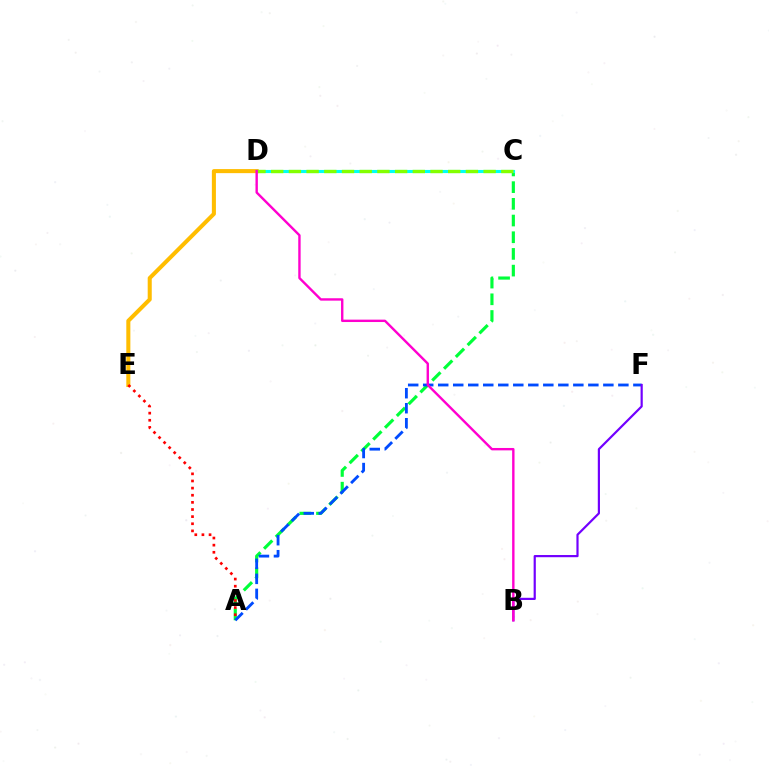{('A', 'C'): [{'color': '#00ff39', 'line_style': 'dashed', 'thickness': 2.27}], ('A', 'F'): [{'color': '#004bff', 'line_style': 'dashed', 'thickness': 2.04}], ('D', 'E'): [{'color': '#ffbd00', 'line_style': 'solid', 'thickness': 2.92}], ('C', 'D'): [{'color': '#00fff6', 'line_style': 'solid', 'thickness': 2.24}, {'color': '#84ff00', 'line_style': 'dashed', 'thickness': 2.4}], ('A', 'E'): [{'color': '#ff0000', 'line_style': 'dotted', 'thickness': 1.94}], ('B', 'F'): [{'color': '#7200ff', 'line_style': 'solid', 'thickness': 1.58}], ('B', 'D'): [{'color': '#ff00cf', 'line_style': 'solid', 'thickness': 1.72}]}